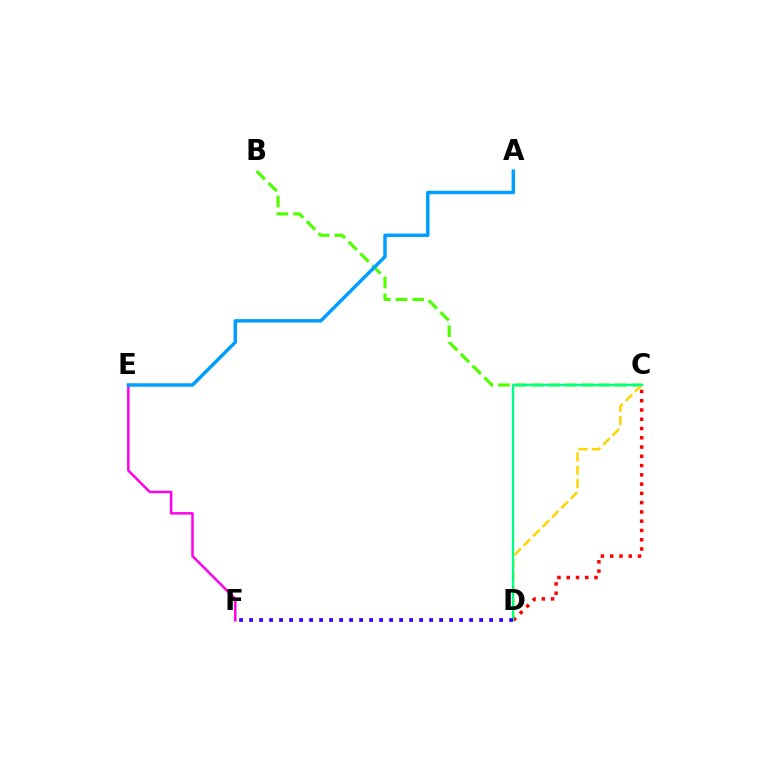{('B', 'C'): [{'color': '#4fff00', 'line_style': 'dashed', 'thickness': 2.27}], ('C', 'D'): [{'color': '#ffd500', 'line_style': 'dashed', 'thickness': 1.81}, {'color': '#ff0000', 'line_style': 'dotted', 'thickness': 2.52}, {'color': '#00ff86', 'line_style': 'solid', 'thickness': 1.7}], ('D', 'F'): [{'color': '#3700ff', 'line_style': 'dotted', 'thickness': 2.72}], ('E', 'F'): [{'color': '#ff00ed', 'line_style': 'solid', 'thickness': 1.79}], ('A', 'E'): [{'color': '#009eff', 'line_style': 'solid', 'thickness': 2.49}]}